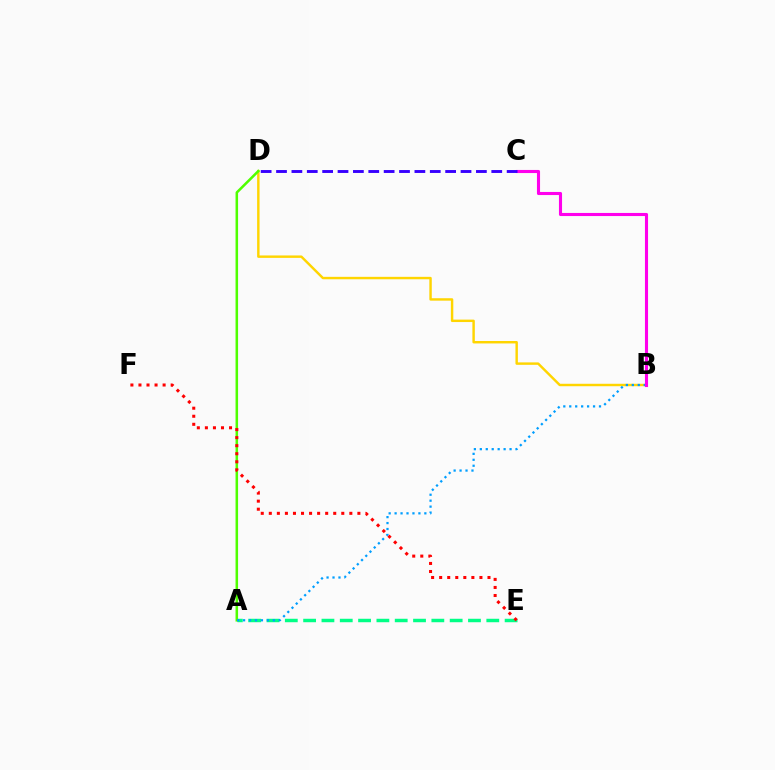{('A', 'E'): [{'color': '#00ff86', 'line_style': 'dashed', 'thickness': 2.49}], ('B', 'D'): [{'color': '#ffd500', 'line_style': 'solid', 'thickness': 1.75}], ('A', 'D'): [{'color': '#4fff00', 'line_style': 'solid', 'thickness': 1.83}], ('A', 'B'): [{'color': '#009eff', 'line_style': 'dotted', 'thickness': 1.62}], ('B', 'C'): [{'color': '#ff00ed', 'line_style': 'solid', 'thickness': 2.23}], ('C', 'D'): [{'color': '#3700ff', 'line_style': 'dashed', 'thickness': 2.09}], ('E', 'F'): [{'color': '#ff0000', 'line_style': 'dotted', 'thickness': 2.19}]}